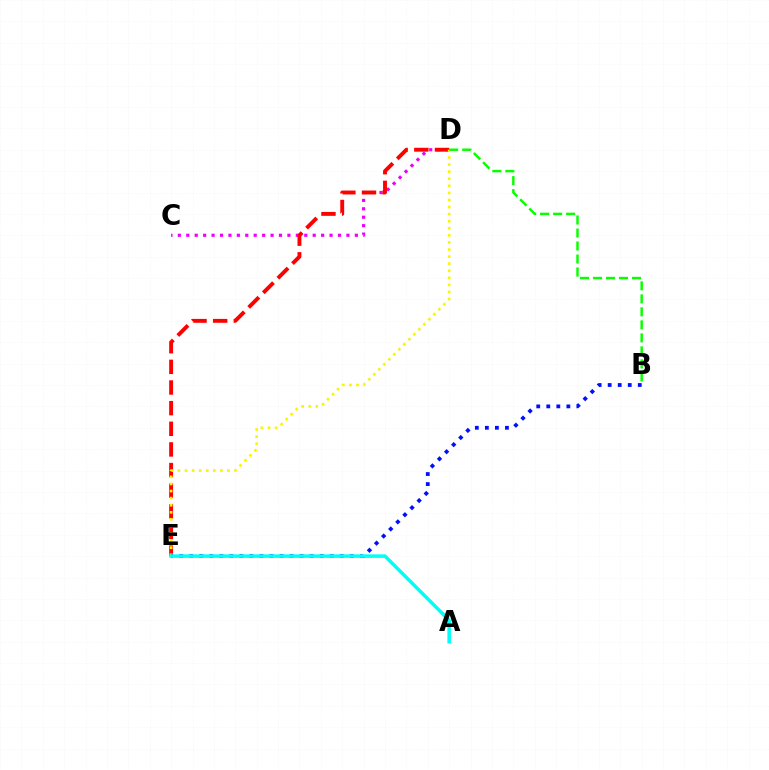{('C', 'D'): [{'color': '#ee00ff', 'line_style': 'dotted', 'thickness': 2.29}], ('D', 'E'): [{'color': '#ff0000', 'line_style': 'dashed', 'thickness': 2.8}, {'color': '#fcf500', 'line_style': 'dotted', 'thickness': 1.92}], ('B', 'E'): [{'color': '#0010ff', 'line_style': 'dotted', 'thickness': 2.73}], ('B', 'D'): [{'color': '#08ff00', 'line_style': 'dashed', 'thickness': 1.77}], ('A', 'E'): [{'color': '#00fff6', 'line_style': 'solid', 'thickness': 2.54}]}